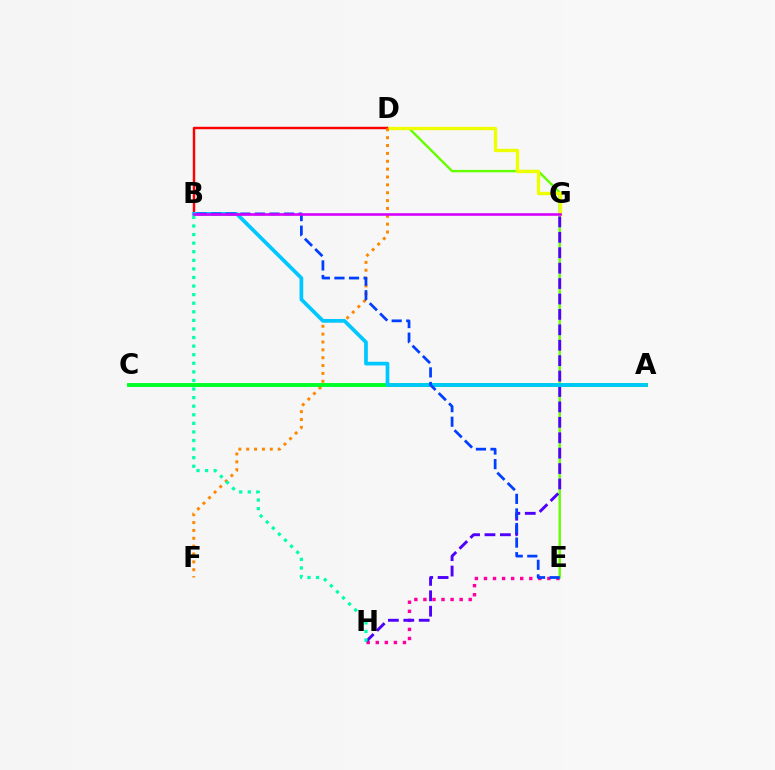{('E', 'H'): [{'color': '#ff00a0', 'line_style': 'dotted', 'thickness': 2.46}], ('D', 'E'): [{'color': '#66ff00', 'line_style': 'solid', 'thickness': 1.73}], ('D', 'G'): [{'color': '#eeff00', 'line_style': 'solid', 'thickness': 2.42}], ('B', 'D'): [{'color': '#ff0000', 'line_style': 'solid', 'thickness': 1.75}], ('G', 'H'): [{'color': '#4f00ff', 'line_style': 'dashed', 'thickness': 2.09}], ('D', 'F'): [{'color': '#ff8800', 'line_style': 'dotted', 'thickness': 2.14}], ('A', 'C'): [{'color': '#00ff27', 'line_style': 'solid', 'thickness': 2.8}], ('A', 'B'): [{'color': '#00c7ff', 'line_style': 'solid', 'thickness': 2.68}], ('B', 'H'): [{'color': '#00ffaf', 'line_style': 'dotted', 'thickness': 2.33}], ('B', 'E'): [{'color': '#003fff', 'line_style': 'dashed', 'thickness': 1.98}], ('B', 'G'): [{'color': '#d600ff', 'line_style': 'solid', 'thickness': 1.88}]}